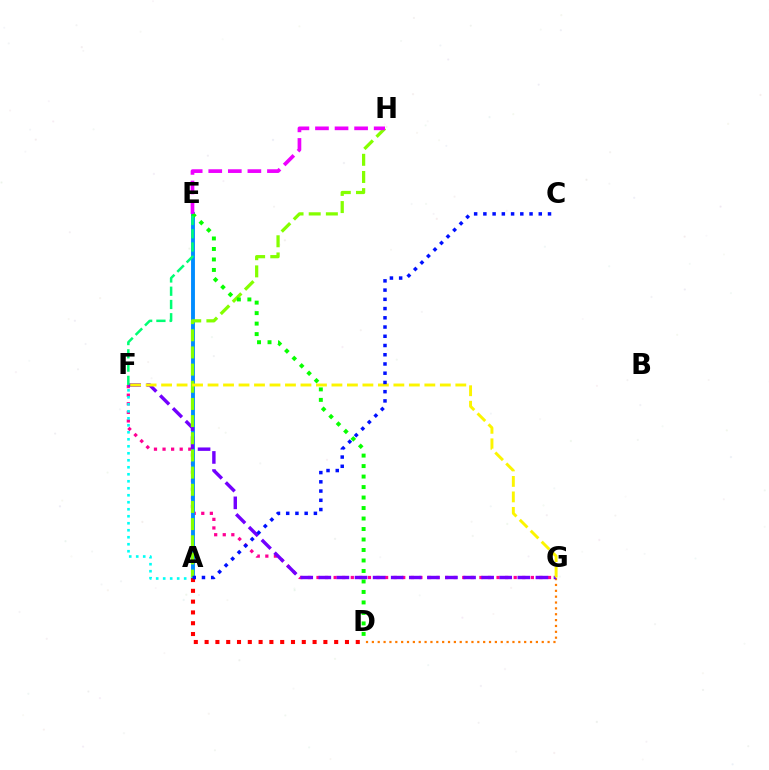{('F', 'G'): [{'color': '#ff0094', 'line_style': 'dotted', 'thickness': 2.33}, {'color': '#7200ff', 'line_style': 'dashed', 'thickness': 2.46}, {'color': '#fcf500', 'line_style': 'dashed', 'thickness': 2.1}], ('D', 'G'): [{'color': '#ff7c00', 'line_style': 'dotted', 'thickness': 1.59}], ('A', 'E'): [{'color': '#008cff', 'line_style': 'solid', 'thickness': 2.8}], ('A', 'H'): [{'color': '#84ff00', 'line_style': 'dashed', 'thickness': 2.33}], ('A', 'F'): [{'color': '#00fff6', 'line_style': 'dotted', 'thickness': 1.9}], ('D', 'E'): [{'color': '#08ff00', 'line_style': 'dotted', 'thickness': 2.85}], ('E', 'F'): [{'color': '#00ff74', 'line_style': 'dashed', 'thickness': 1.8}], ('A', 'D'): [{'color': '#ff0000', 'line_style': 'dotted', 'thickness': 2.93}], ('E', 'H'): [{'color': '#ee00ff', 'line_style': 'dashed', 'thickness': 2.66}], ('A', 'C'): [{'color': '#0010ff', 'line_style': 'dotted', 'thickness': 2.51}]}